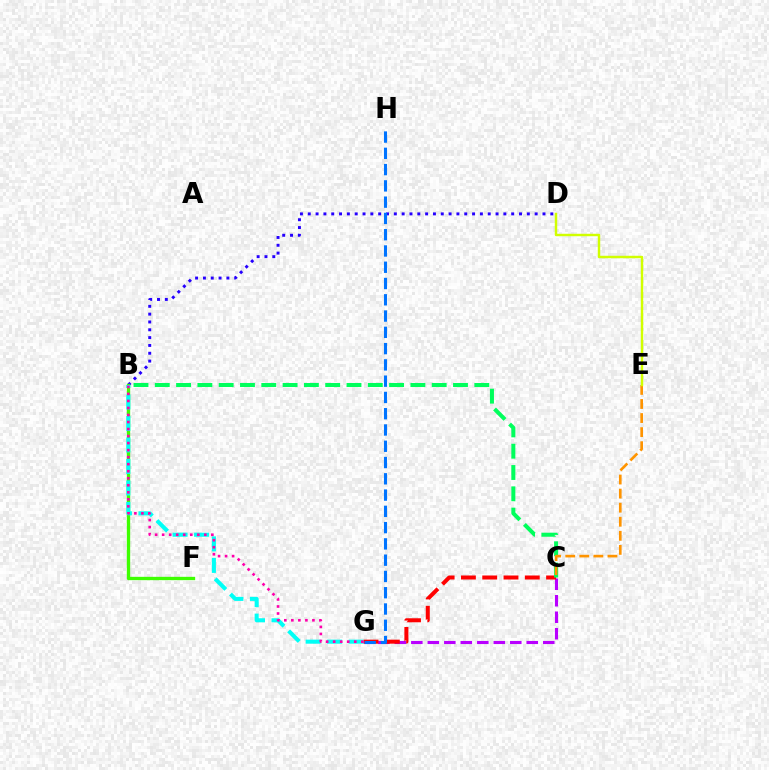{('B', 'D'): [{'color': '#2500ff', 'line_style': 'dotted', 'thickness': 2.13}], ('B', 'F'): [{'color': '#3dff00', 'line_style': 'solid', 'thickness': 2.41}], ('B', 'G'): [{'color': '#00fff6', 'line_style': 'dashed', 'thickness': 2.92}, {'color': '#ff00ac', 'line_style': 'dotted', 'thickness': 1.91}], ('C', 'G'): [{'color': '#b900ff', 'line_style': 'dashed', 'thickness': 2.24}, {'color': '#ff0000', 'line_style': 'dashed', 'thickness': 2.89}], ('B', 'C'): [{'color': '#00ff5c', 'line_style': 'dashed', 'thickness': 2.89}], ('G', 'H'): [{'color': '#0074ff', 'line_style': 'dashed', 'thickness': 2.21}], ('C', 'E'): [{'color': '#ff9400', 'line_style': 'dashed', 'thickness': 1.91}], ('D', 'E'): [{'color': '#d1ff00', 'line_style': 'solid', 'thickness': 1.76}]}